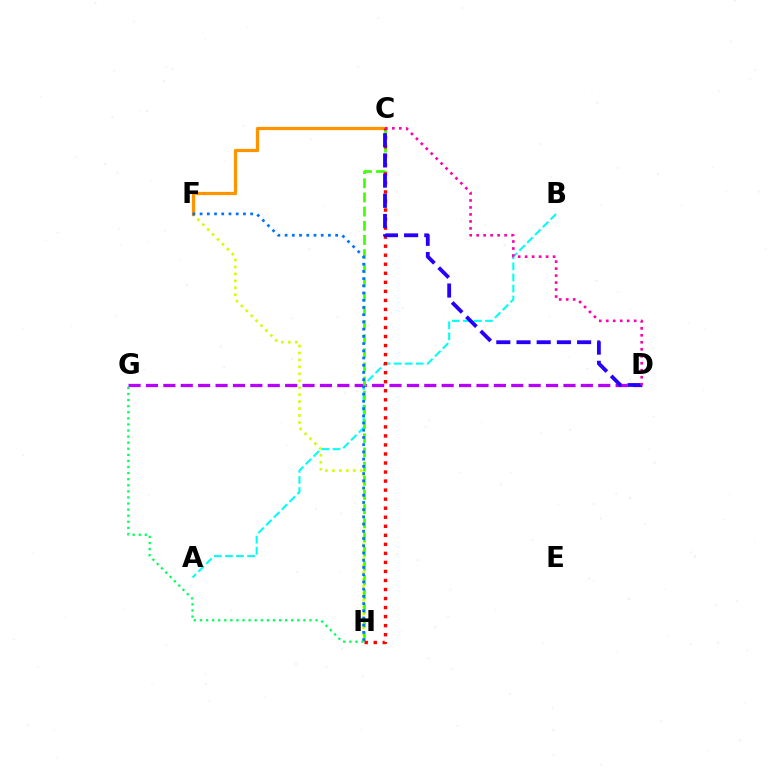{('F', 'H'): [{'color': '#d1ff00', 'line_style': 'dotted', 'thickness': 1.89}, {'color': '#0074ff', 'line_style': 'dotted', 'thickness': 1.96}], ('A', 'B'): [{'color': '#00fff6', 'line_style': 'dashed', 'thickness': 1.5}], ('D', 'G'): [{'color': '#b900ff', 'line_style': 'dashed', 'thickness': 2.36}], ('C', 'F'): [{'color': '#ff9400', 'line_style': 'solid', 'thickness': 2.32}], ('C', 'H'): [{'color': '#3dff00', 'line_style': 'dashed', 'thickness': 1.92}, {'color': '#ff0000', 'line_style': 'dotted', 'thickness': 2.45}], ('C', 'D'): [{'color': '#2500ff', 'line_style': 'dashed', 'thickness': 2.74}, {'color': '#ff00ac', 'line_style': 'dotted', 'thickness': 1.9}], ('G', 'H'): [{'color': '#00ff5c', 'line_style': 'dotted', 'thickness': 1.65}]}